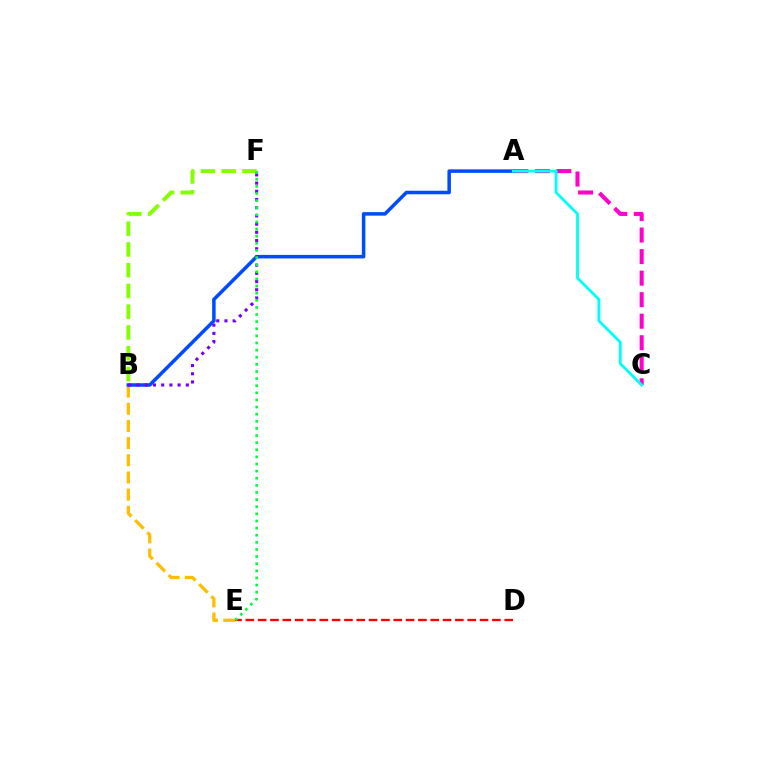{('A', 'C'): [{'color': '#ff00cf', 'line_style': 'dashed', 'thickness': 2.92}, {'color': '#00fff6', 'line_style': 'solid', 'thickness': 2.05}], ('B', 'E'): [{'color': '#ffbd00', 'line_style': 'dashed', 'thickness': 2.33}], ('A', 'B'): [{'color': '#004bff', 'line_style': 'solid', 'thickness': 2.54}], ('B', 'F'): [{'color': '#7200ff', 'line_style': 'dotted', 'thickness': 2.23}, {'color': '#84ff00', 'line_style': 'dashed', 'thickness': 2.82}], ('D', 'E'): [{'color': '#ff0000', 'line_style': 'dashed', 'thickness': 1.67}], ('E', 'F'): [{'color': '#00ff39', 'line_style': 'dotted', 'thickness': 1.93}]}